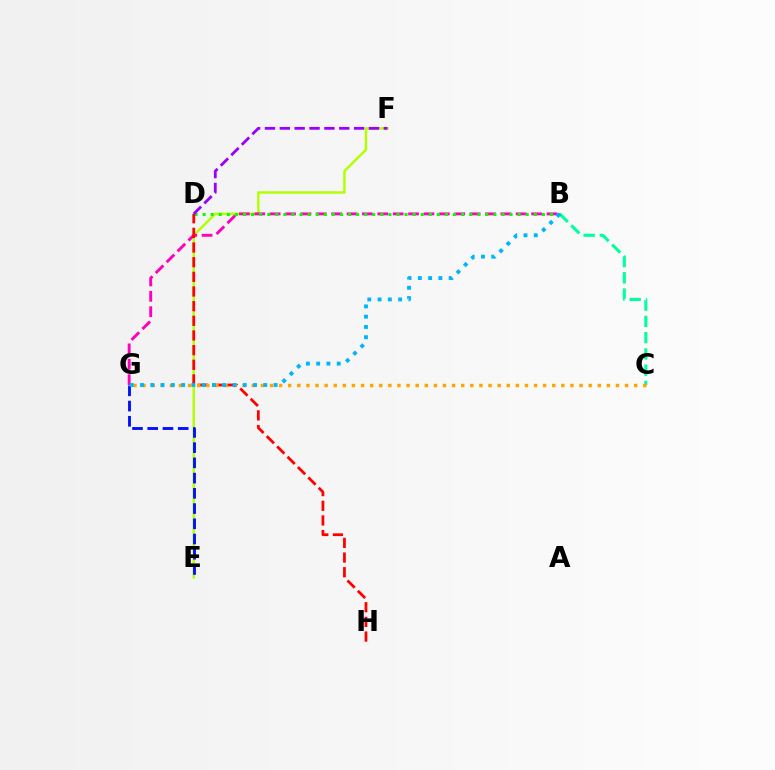{('E', 'F'): [{'color': '#b3ff00', 'line_style': 'solid', 'thickness': 1.77}], ('B', 'C'): [{'color': '#00ff9d', 'line_style': 'dashed', 'thickness': 2.21}], ('B', 'G'): [{'color': '#ff00bd', 'line_style': 'dashed', 'thickness': 2.09}, {'color': '#00b5ff', 'line_style': 'dotted', 'thickness': 2.79}], ('B', 'D'): [{'color': '#08ff00', 'line_style': 'dotted', 'thickness': 2.19}], ('D', 'H'): [{'color': '#ff0000', 'line_style': 'dashed', 'thickness': 1.99}], ('D', 'F'): [{'color': '#9b00ff', 'line_style': 'dashed', 'thickness': 2.02}], ('C', 'G'): [{'color': '#ffa500', 'line_style': 'dotted', 'thickness': 2.47}], ('E', 'G'): [{'color': '#0010ff', 'line_style': 'dashed', 'thickness': 2.07}]}